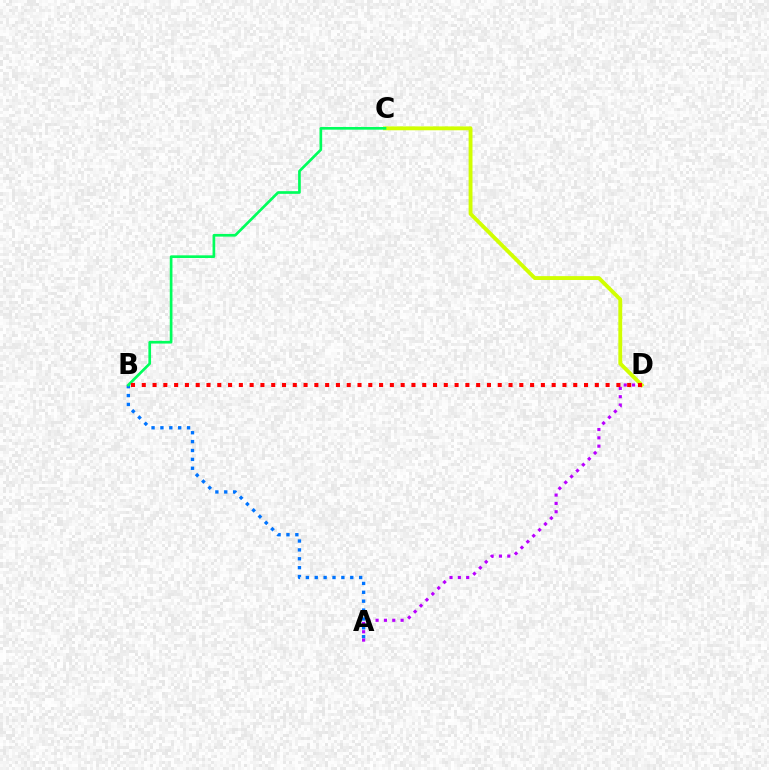{('A', 'B'): [{'color': '#0074ff', 'line_style': 'dotted', 'thickness': 2.41}], ('C', 'D'): [{'color': '#d1ff00', 'line_style': 'solid', 'thickness': 2.78}], ('A', 'D'): [{'color': '#b900ff', 'line_style': 'dotted', 'thickness': 2.26}], ('B', 'C'): [{'color': '#00ff5c', 'line_style': 'solid', 'thickness': 1.93}], ('B', 'D'): [{'color': '#ff0000', 'line_style': 'dotted', 'thickness': 2.93}]}